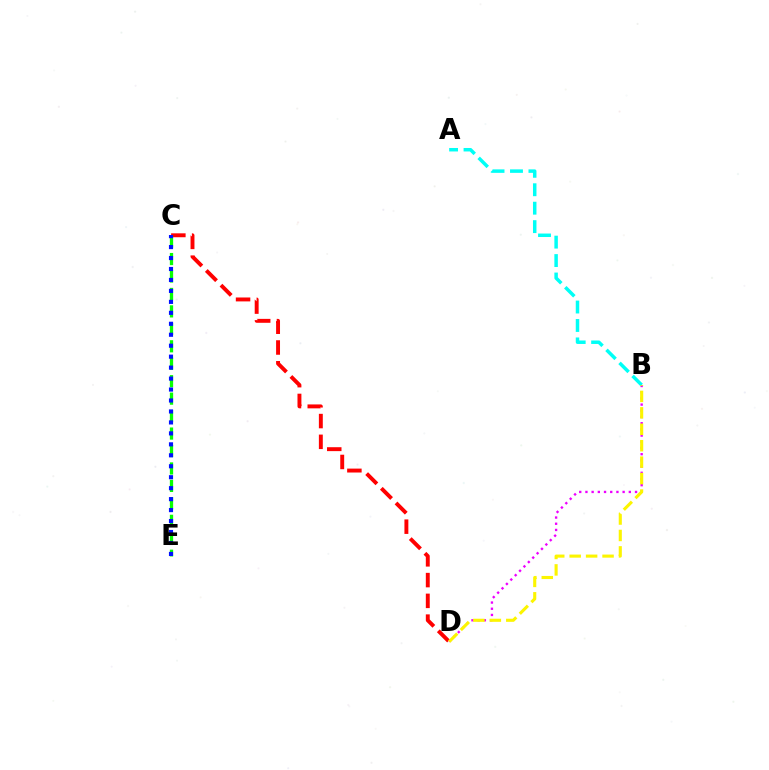{('C', 'D'): [{'color': '#ff0000', 'line_style': 'dashed', 'thickness': 2.82}], ('C', 'E'): [{'color': '#08ff00', 'line_style': 'dashed', 'thickness': 2.37}, {'color': '#0010ff', 'line_style': 'dotted', 'thickness': 2.98}], ('B', 'D'): [{'color': '#ee00ff', 'line_style': 'dotted', 'thickness': 1.68}, {'color': '#fcf500', 'line_style': 'dashed', 'thickness': 2.23}], ('A', 'B'): [{'color': '#00fff6', 'line_style': 'dashed', 'thickness': 2.51}]}